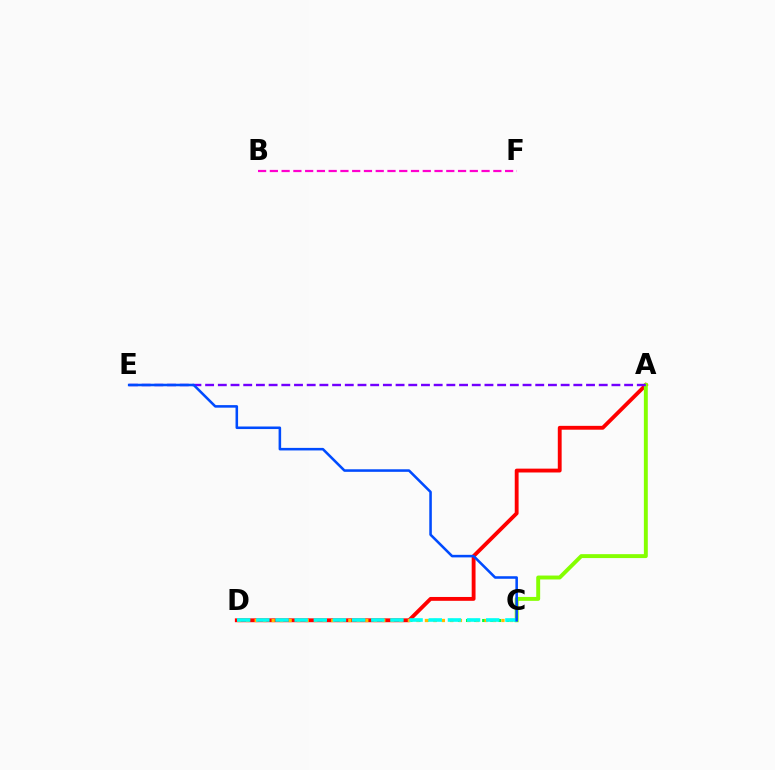{('C', 'D'): [{'color': '#00ff39', 'line_style': 'dotted', 'thickness': 2.2}, {'color': '#ffbd00', 'line_style': 'dotted', 'thickness': 2.31}, {'color': '#00fff6', 'line_style': 'dashed', 'thickness': 2.6}], ('A', 'D'): [{'color': '#ff0000', 'line_style': 'solid', 'thickness': 2.77}], ('B', 'F'): [{'color': '#ff00cf', 'line_style': 'dashed', 'thickness': 1.6}], ('A', 'C'): [{'color': '#84ff00', 'line_style': 'solid', 'thickness': 2.82}], ('A', 'E'): [{'color': '#7200ff', 'line_style': 'dashed', 'thickness': 1.72}], ('C', 'E'): [{'color': '#004bff', 'line_style': 'solid', 'thickness': 1.84}]}